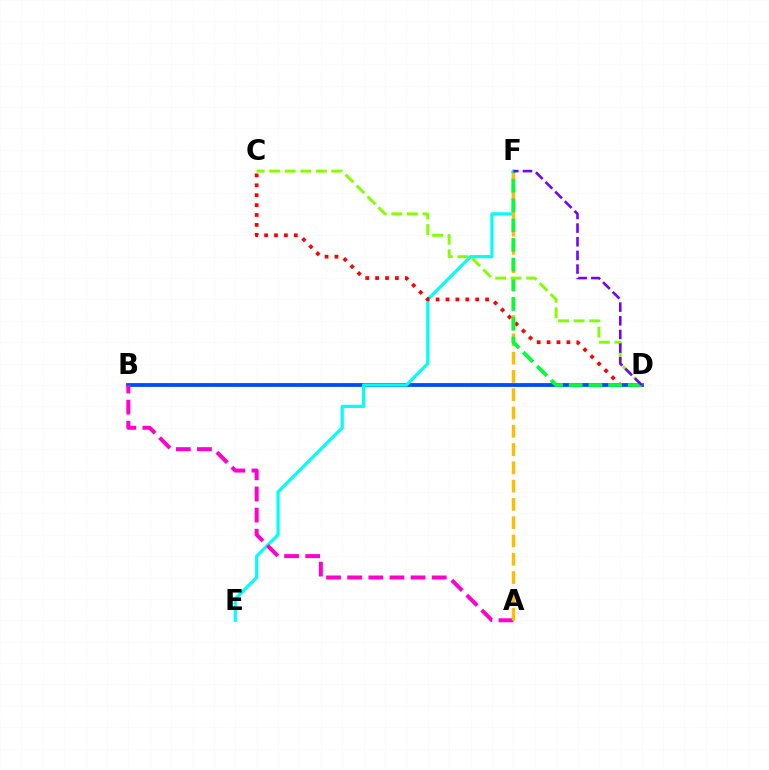{('B', 'D'): [{'color': '#004bff', 'line_style': 'solid', 'thickness': 2.74}], ('E', 'F'): [{'color': '#00fff6', 'line_style': 'solid', 'thickness': 2.3}], ('A', 'B'): [{'color': '#ff00cf', 'line_style': 'dashed', 'thickness': 2.87}], ('C', 'D'): [{'color': '#ff0000', 'line_style': 'dotted', 'thickness': 2.69}, {'color': '#84ff00', 'line_style': 'dashed', 'thickness': 2.11}], ('A', 'F'): [{'color': '#ffbd00', 'line_style': 'dashed', 'thickness': 2.48}], ('D', 'F'): [{'color': '#00ff39', 'line_style': 'dashed', 'thickness': 2.68}, {'color': '#7200ff', 'line_style': 'dashed', 'thickness': 1.86}]}